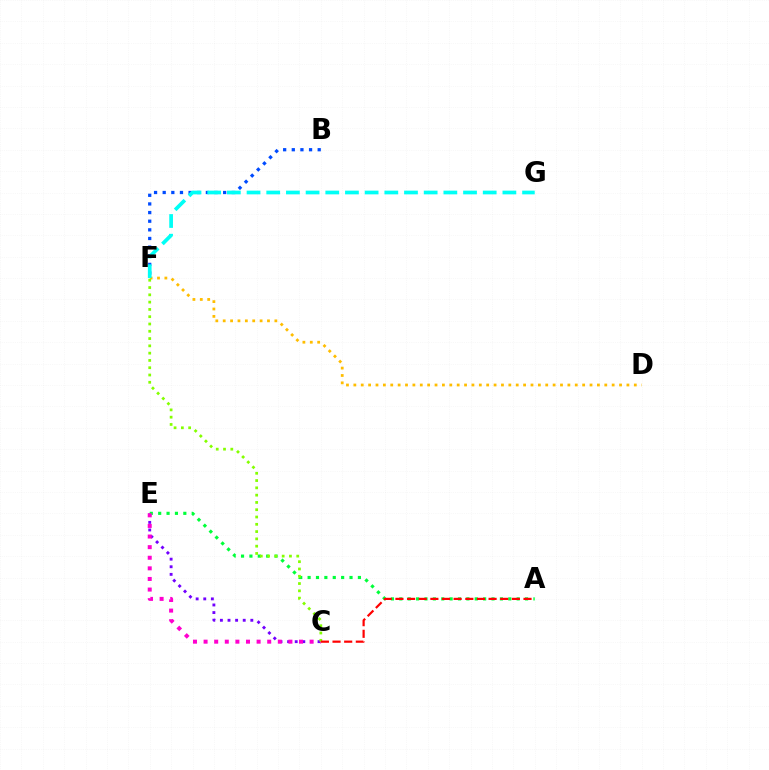{('C', 'E'): [{'color': '#7200ff', 'line_style': 'dotted', 'thickness': 2.07}, {'color': '#ff00cf', 'line_style': 'dotted', 'thickness': 2.88}], ('B', 'F'): [{'color': '#004bff', 'line_style': 'dotted', 'thickness': 2.35}], ('A', 'E'): [{'color': '#00ff39', 'line_style': 'dotted', 'thickness': 2.28}], ('D', 'F'): [{'color': '#ffbd00', 'line_style': 'dotted', 'thickness': 2.01}], ('C', 'F'): [{'color': '#84ff00', 'line_style': 'dotted', 'thickness': 1.98}], ('F', 'G'): [{'color': '#00fff6', 'line_style': 'dashed', 'thickness': 2.67}], ('A', 'C'): [{'color': '#ff0000', 'line_style': 'dashed', 'thickness': 1.58}]}